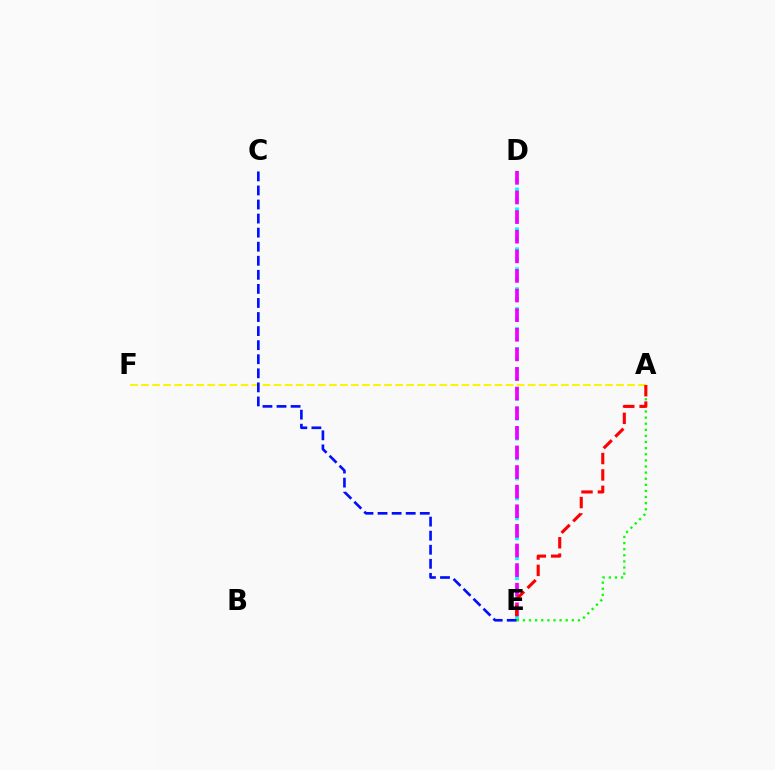{('D', 'E'): [{'color': '#00fff6', 'line_style': 'dotted', 'thickness': 2.71}, {'color': '#ee00ff', 'line_style': 'dashed', 'thickness': 2.66}], ('A', 'F'): [{'color': '#fcf500', 'line_style': 'dashed', 'thickness': 1.5}], ('C', 'E'): [{'color': '#0010ff', 'line_style': 'dashed', 'thickness': 1.91}], ('A', 'E'): [{'color': '#08ff00', 'line_style': 'dotted', 'thickness': 1.66}, {'color': '#ff0000', 'line_style': 'dashed', 'thickness': 2.23}]}